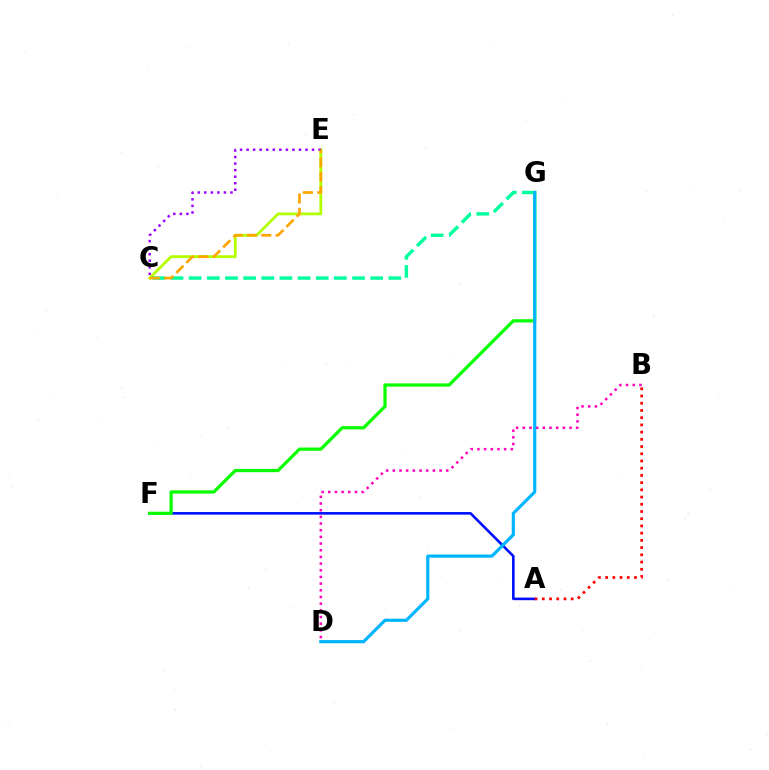{('A', 'F'): [{'color': '#0010ff', 'line_style': 'solid', 'thickness': 1.87}], ('C', 'E'): [{'color': '#b3ff00', 'line_style': 'solid', 'thickness': 2.04}, {'color': '#9b00ff', 'line_style': 'dotted', 'thickness': 1.78}, {'color': '#ffa500', 'line_style': 'dashed', 'thickness': 1.95}], ('C', 'G'): [{'color': '#00ff9d', 'line_style': 'dashed', 'thickness': 2.47}], ('F', 'G'): [{'color': '#08ff00', 'line_style': 'solid', 'thickness': 2.33}], ('A', 'B'): [{'color': '#ff0000', 'line_style': 'dotted', 'thickness': 1.96}], ('B', 'D'): [{'color': '#ff00bd', 'line_style': 'dotted', 'thickness': 1.81}], ('D', 'G'): [{'color': '#00b5ff', 'line_style': 'solid', 'thickness': 2.29}]}